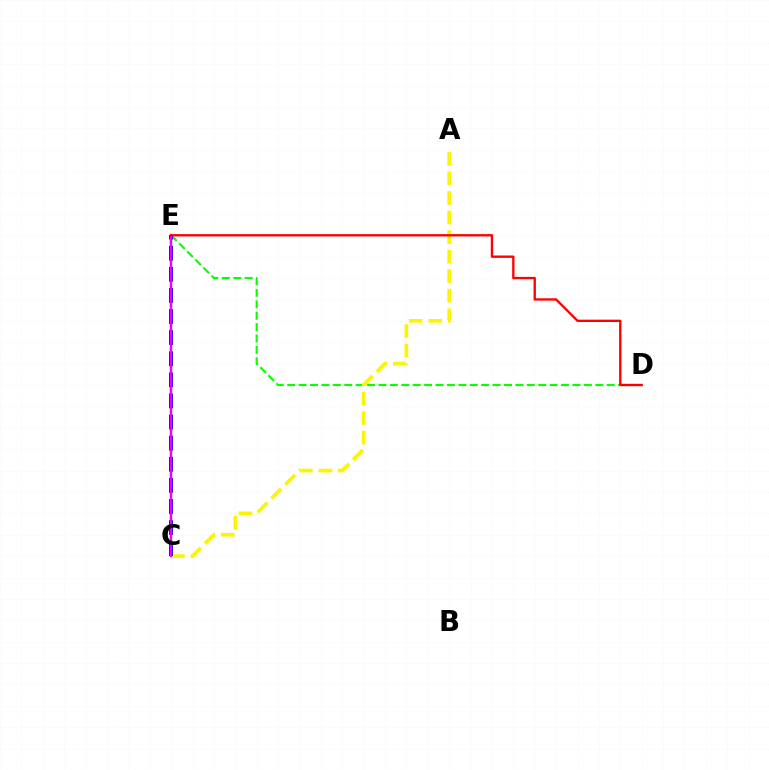{('D', 'E'): [{'color': '#08ff00', 'line_style': 'dashed', 'thickness': 1.55}, {'color': '#ff0000', 'line_style': 'solid', 'thickness': 1.69}], ('C', 'E'): [{'color': '#00fff6', 'line_style': 'dashed', 'thickness': 1.7}, {'color': '#0010ff', 'line_style': 'dashed', 'thickness': 2.87}, {'color': '#ee00ff', 'line_style': 'solid', 'thickness': 1.7}], ('A', 'C'): [{'color': '#fcf500', 'line_style': 'dashed', 'thickness': 2.66}]}